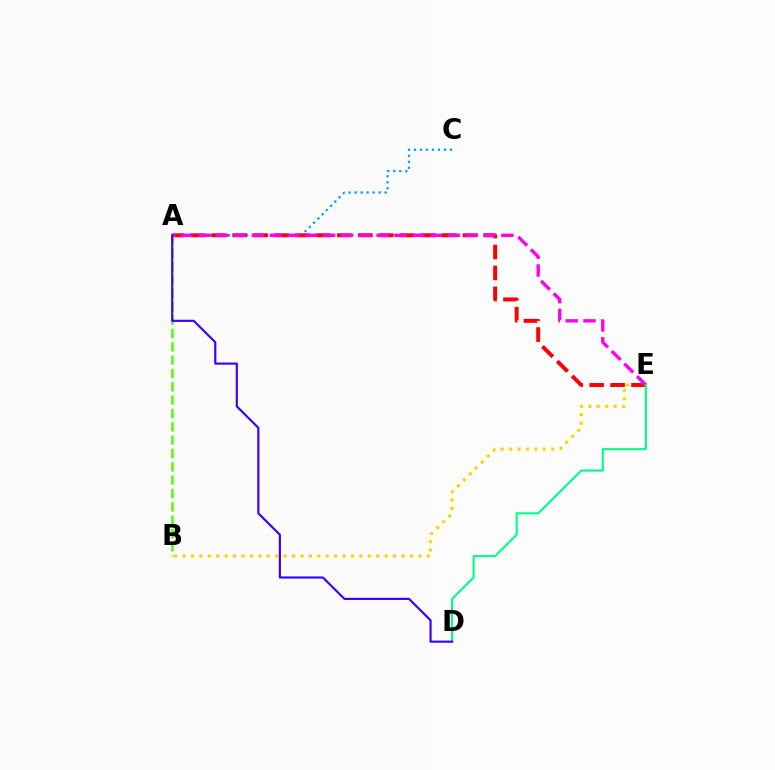{('A', 'C'): [{'color': '#009eff', 'line_style': 'dotted', 'thickness': 1.63}], ('B', 'E'): [{'color': '#ffd500', 'line_style': 'dotted', 'thickness': 2.29}], ('A', 'E'): [{'color': '#ff0000', 'line_style': 'dashed', 'thickness': 2.84}, {'color': '#ff00ed', 'line_style': 'dashed', 'thickness': 2.42}], ('A', 'B'): [{'color': '#4fff00', 'line_style': 'dashed', 'thickness': 1.81}], ('D', 'E'): [{'color': '#00ff86', 'line_style': 'solid', 'thickness': 1.52}], ('A', 'D'): [{'color': '#3700ff', 'line_style': 'solid', 'thickness': 1.55}]}